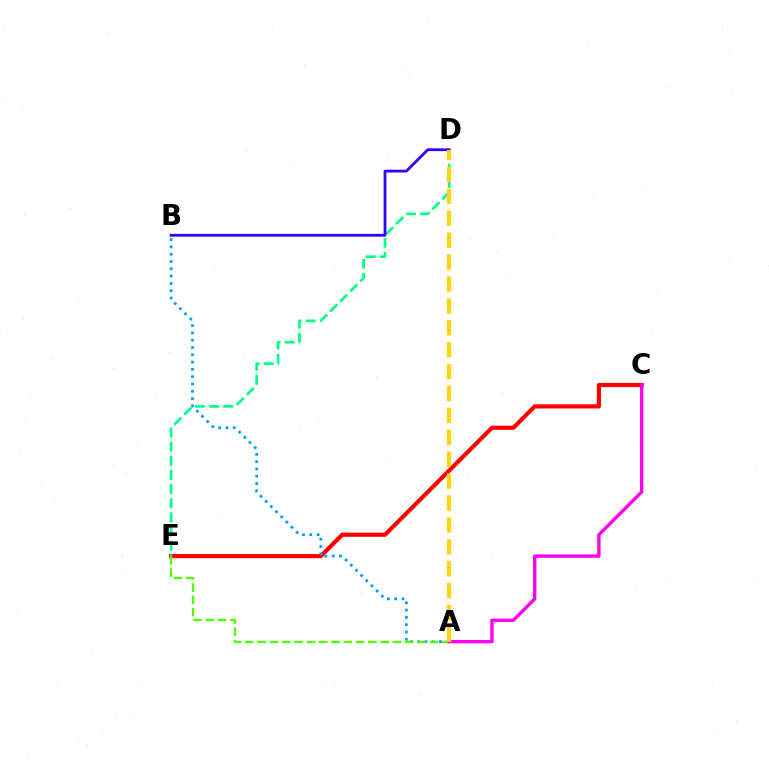{('C', 'E'): [{'color': '#ff0000', 'line_style': 'solid', 'thickness': 2.98}], ('D', 'E'): [{'color': '#00ff86', 'line_style': 'dashed', 'thickness': 1.92}], ('A', 'B'): [{'color': '#009eff', 'line_style': 'dotted', 'thickness': 1.98}], ('A', 'E'): [{'color': '#4fff00', 'line_style': 'dashed', 'thickness': 1.67}], ('B', 'D'): [{'color': '#3700ff', 'line_style': 'solid', 'thickness': 2.02}], ('A', 'C'): [{'color': '#ff00ed', 'line_style': 'solid', 'thickness': 2.42}], ('A', 'D'): [{'color': '#ffd500', 'line_style': 'dashed', 'thickness': 2.97}]}